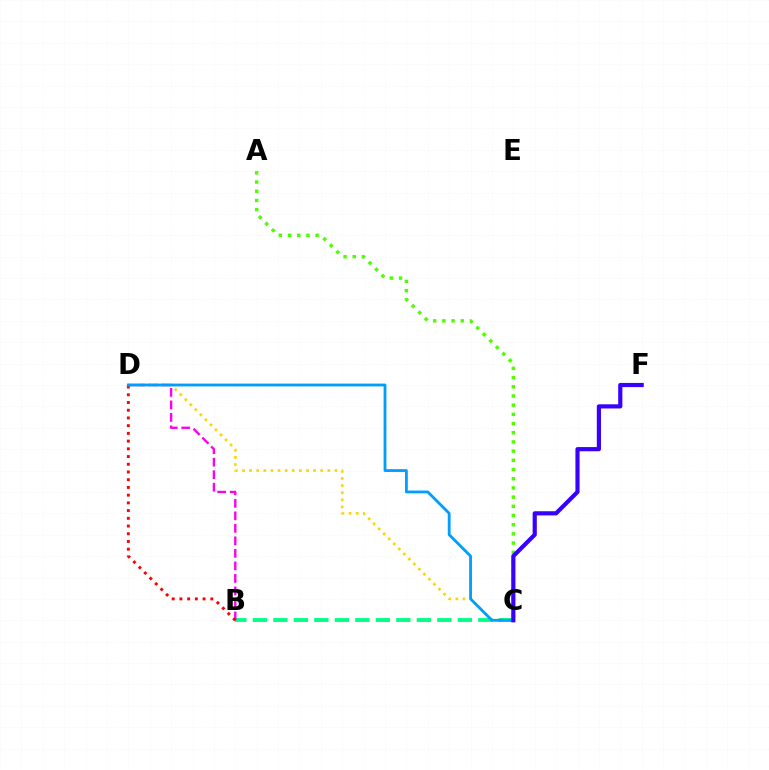{('C', 'D'): [{'color': '#ffd500', 'line_style': 'dotted', 'thickness': 1.93}, {'color': '#009eff', 'line_style': 'solid', 'thickness': 2.03}], ('B', 'C'): [{'color': '#00ff86', 'line_style': 'dashed', 'thickness': 2.78}], ('B', 'D'): [{'color': '#ff00ed', 'line_style': 'dashed', 'thickness': 1.7}, {'color': '#ff0000', 'line_style': 'dotted', 'thickness': 2.1}], ('A', 'C'): [{'color': '#4fff00', 'line_style': 'dotted', 'thickness': 2.5}], ('C', 'F'): [{'color': '#3700ff', 'line_style': 'solid', 'thickness': 3.0}]}